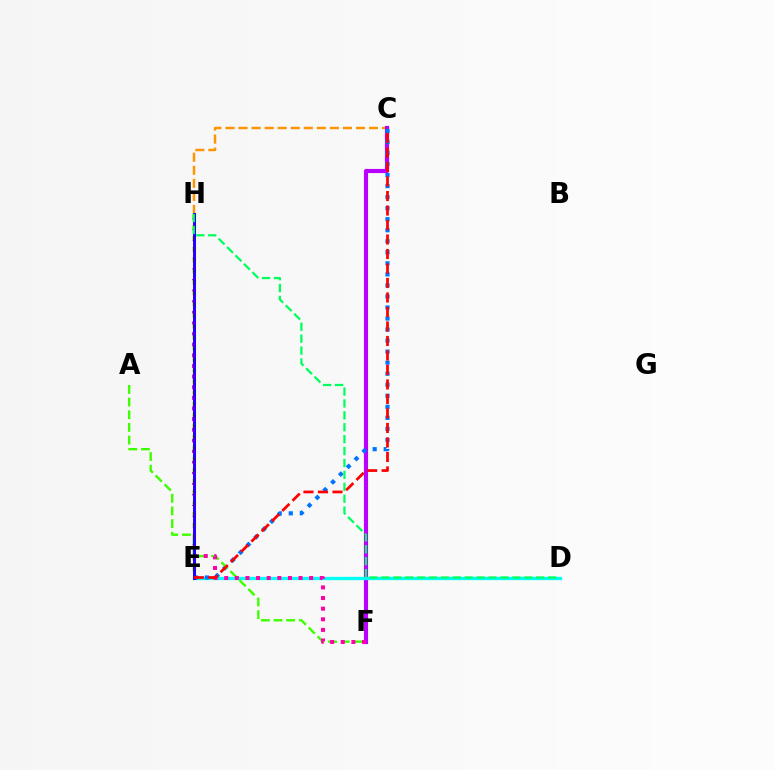{('C', 'H'): [{'color': '#ff9400', 'line_style': 'dashed', 'thickness': 1.77}], ('C', 'F'): [{'color': '#b900ff', 'line_style': 'solid', 'thickness': 2.98}], ('D', 'E'): [{'color': '#00fff6', 'line_style': 'solid', 'thickness': 2.38}], ('C', 'E'): [{'color': '#0074ff', 'line_style': 'dotted', 'thickness': 3.0}, {'color': '#ff0000', 'line_style': 'dashed', 'thickness': 1.97}], ('A', 'F'): [{'color': '#3dff00', 'line_style': 'dashed', 'thickness': 1.72}], ('F', 'H'): [{'color': '#ff00ac', 'line_style': 'dotted', 'thickness': 2.89}], ('E', 'H'): [{'color': '#d1ff00', 'line_style': 'dotted', 'thickness': 3.0}, {'color': '#2500ff', 'line_style': 'solid', 'thickness': 2.18}], ('D', 'H'): [{'color': '#00ff5c', 'line_style': 'dashed', 'thickness': 1.62}]}